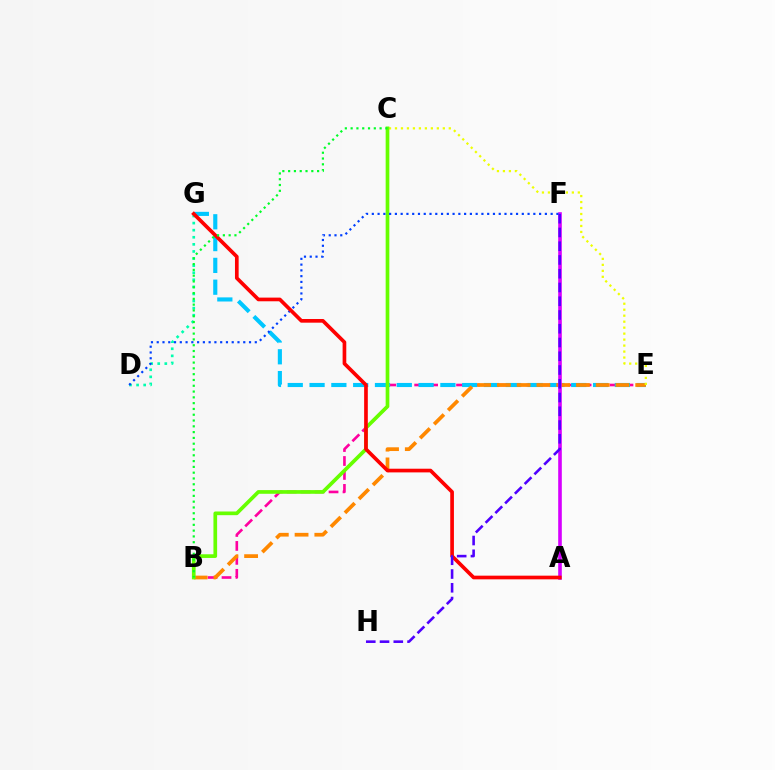{('B', 'E'): [{'color': '#ff00a0', 'line_style': 'dashed', 'thickness': 1.9}, {'color': '#ff8800', 'line_style': 'dashed', 'thickness': 2.68}], ('E', 'G'): [{'color': '#00c7ff', 'line_style': 'dashed', 'thickness': 2.96}], ('D', 'G'): [{'color': '#00ffaf', 'line_style': 'dotted', 'thickness': 1.93}], ('C', 'E'): [{'color': '#eeff00', 'line_style': 'dotted', 'thickness': 1.62}], ('A', 'F'): [{'color': '#d600ff', 'line_style': 'solid', 'thickness': 2.6}], ('B', 'C'): [{'color': '#66ff00', 'line_style': 'solid', 'thickness': 2.65}, {'color': '#00ff27', 'line_style': 'dotted', 'thickness': 1.57}], ('D', 'F'): [{'color': '#003fff', 'line_style': 'dotted', 'thickness': 1.57}], ('A', 'G'): [{'color': '#ff0000', 'line_style': 'solid', 'thickness': 2.64}], ('F', 'H'): [{'color': '#4f00ff', 'line_style': 'dashed', 'thickness': 1.87}]}